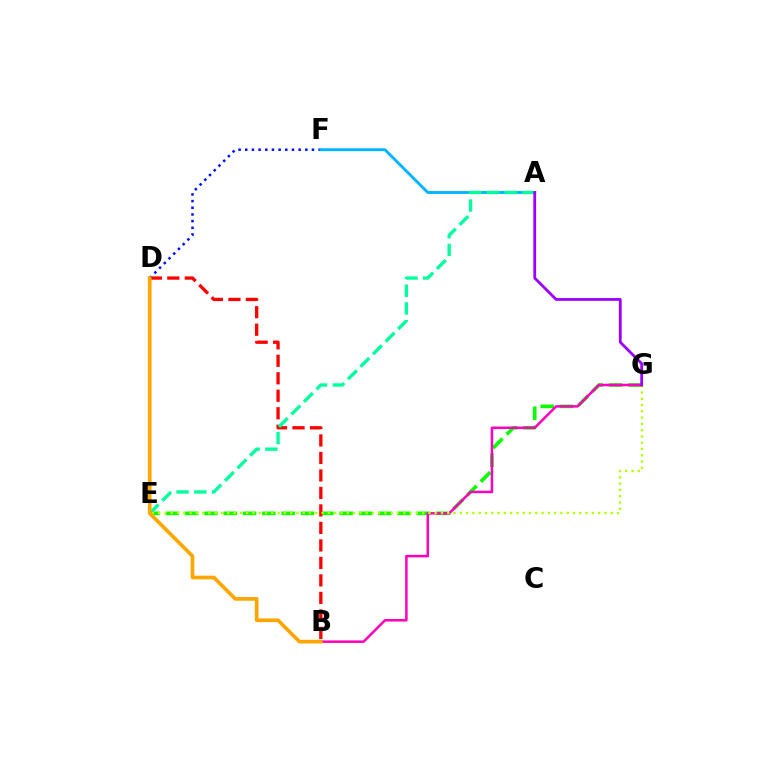{('E', 'G'): [{'color': '#08ff00', 'line_style': 'dashed', 'thickness': 2.62}, {'color': '#b3ff00', 'line_style': 'dotted', 'thickness': 1.71}], ('B', 'D'): [{'color': '#ff0000', 'line_style': 'dashed', 'thickness': 2.38}, {'color': '#ffa500', 'line_style': 'solid', 'thickness': 2.65}], ('D', 'F'): [{'color': '#0010ff', 'line_style': 'dotted', 'thickness': 1.81}], ('A', 'F'): [{'color': '#00b5ff', 'line_style': 'solid', 'thickness': 2.08}], ('B', 'G'): [{'color': '#ff00bd', 'line_style': 'solid', 'thickness': 1.81}], ('A', 'E'): [{'color': '#00ff9d', 'line_style': 'dashed', 'thickness': 2.41}], ('A', 'G'): [{'color': '#9b00ff', 'line_style': 'solid', 'thickness': 2.0}]}